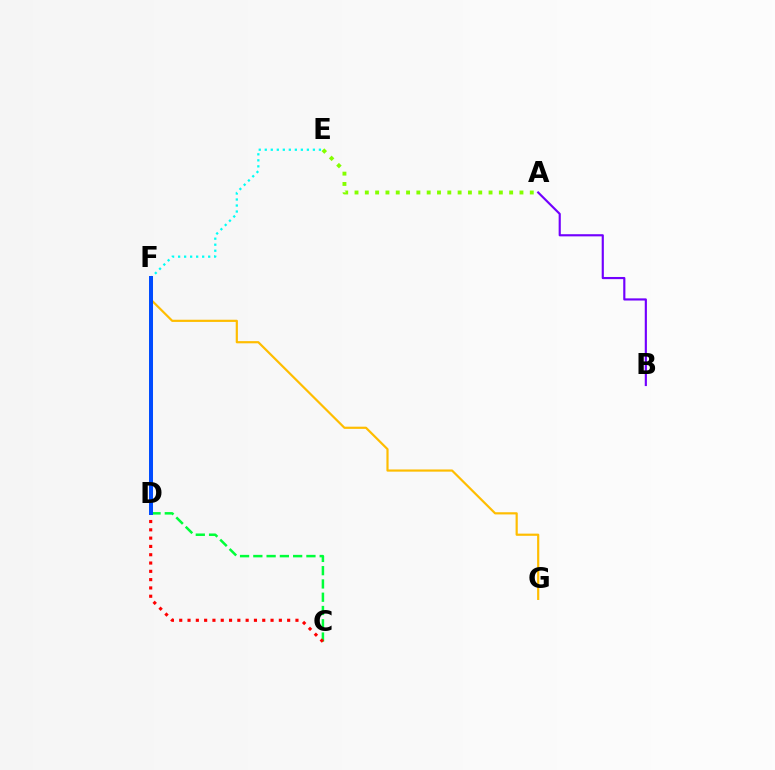{('A', 'B'): [{'color': '#7200ff', 'line_style': 'solid', 'thickness': 1.55}], ('E', 'F'): [{'color': '#00fff6', 'line_style': 'dotted', 'thickness': 1.63}], ('F', 'G'): [{'color': '#ffbd00', 'line_style': 'solid', 'thickness': 1.58}], ('C', 'D'): [{'color': '#00ff39', 'line_style': 'dashed', 'thickness': 1.8}, {'color': '#ff0000', 'line_style': 'dotted', 'thickness': 2.26}], ('D', 'F'): [{'color': '#ff00cf', 'line_style': 'dashed', 'thickness': 1.53}, {'color': '#004bff', 'line_style': 'solid', 'thickness': 2.87}], ('A', 'E'): [{'color': '#84ff00', 'line_style': 'dotted', 'thickness': 2.8}]}